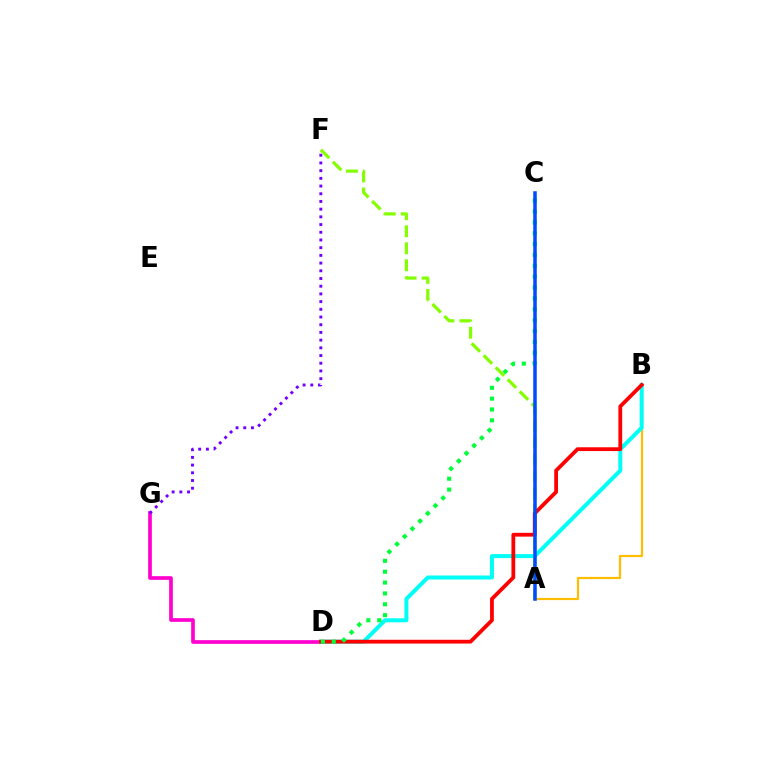{('A', 'B'): [{'color': '#ffbd00', 'line_style': 'solid', 'thickness': 1.58}], ('D', 'G'): [{'color': '#ff00cf', 'line_style': 'solid', 'thickness': 2.65}], ('A', 'F'): [{'color': '#84ff00', 'line_style': 'dashed', 'thickness': 2.31}], ('B', 'D'): [{'color': '#00fff6', 'line_style': 'solid', 'thickness': 2.89}, {'color': '#ff0000', 'line_style': 'solid', 'thickness': 2.73}], ('F', 'G'): [{'color': '#7200ff', 'line_style': 'dotted', 'thickness': 2.09}], ('C', 'D'): [{'color': '#00ff39', 'line_style': 'dotted', 'thickness': 2.95}], ('A', 'C'): [{'color': '#004bff', 'line_style': 'solid', 'thickness': 2.53}]}